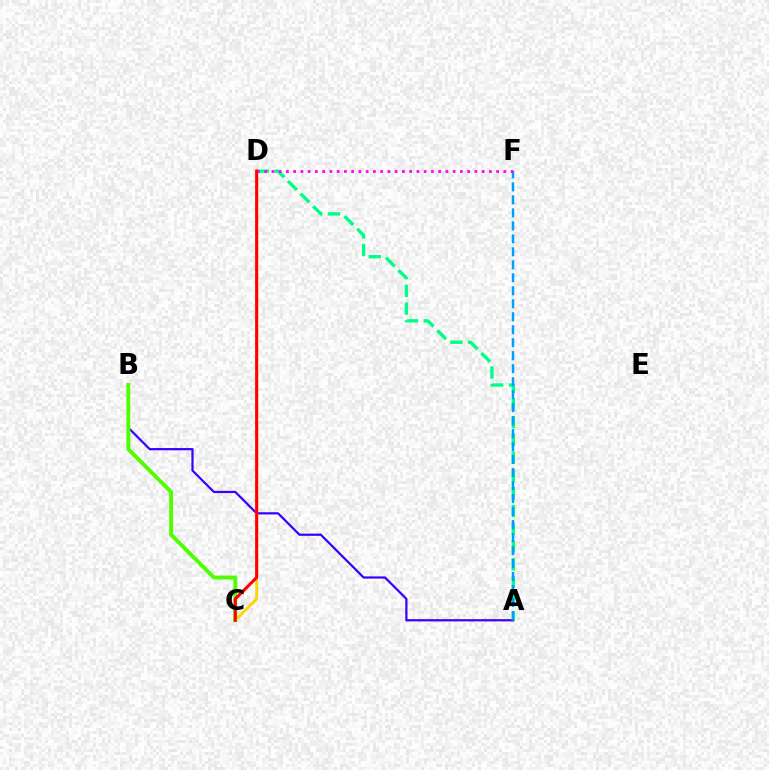{('A', 'B'): [{'color': '#3700ff', 'line_style': 'solid', 'thickness': 1.6}], ('B', 'C'): [{'color': '#4fff00', 'line_style': 'solid', 'thickness': 2.8}], ('A', 'D'): [{'color': '#00ff86', 'line_style': 'dashed', 'thickness': 2.41}], ('C', 'D'): [{'color': '#ffd500', 'line_style': 'solid', 'thickness': 2.05}, {'color': '#ff0000', 'line_style': 'solid', 'thickness': 2.18}], ('A', 'F'): [{'color': '#009eff', 'line_style': 'dashed', 'thickness': 1.76}], ('D', 'F'): [{'color': '#ff00ed', 'line_style': 'dotted', 'thickness': 1.97}]}